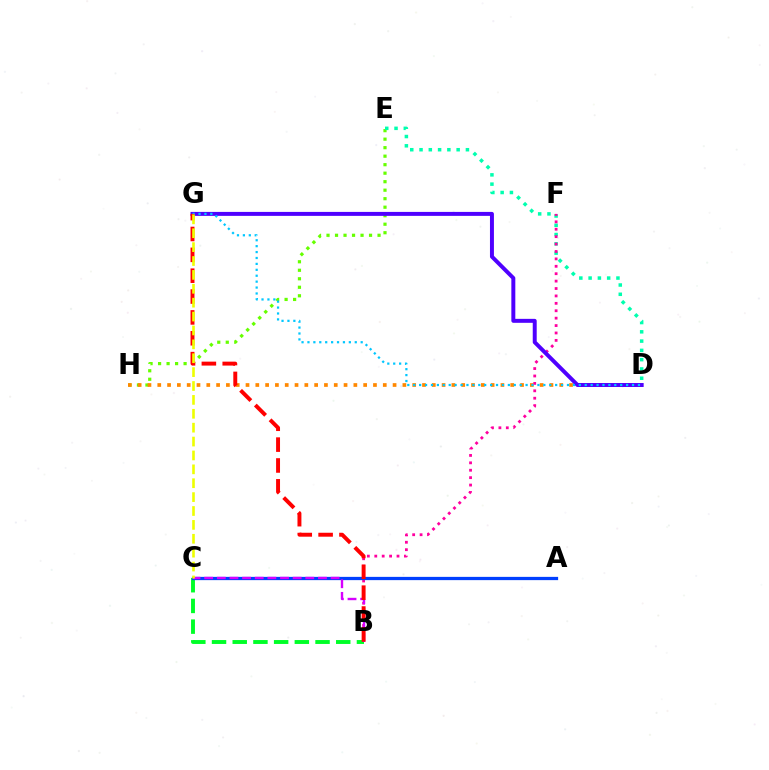{('E', 'H'): [{'color': '#66ff00', 'line_style': 'dotted', 'thickness': 2.31}], ('B', 'C'): [{'color': '#00ff27', 'line_style': 'dashed', 'thickness': 2.81}, {'color': '#d600ff', 'line_style': 'dashed', 'thickness': 1.72}], ('D', 'H'): [{'color': '#ff8800', 'line_style': 'dotted', 'thickness': 2.66}], ('D', 'E'): [{'color': '#00ffaf', 'line_style': 'dotted', 'thickness': 2.52}], ('B', 'F'): [{'color': '#ff00a0', 'line_style': 'dotted', 'thickness': 2.01}], ('A', 'C'): [{'color': '#003fff', 'line_style': 'solid', 'thickness': 2.35}], ('D', 'G'): [{'color': '#4f00ff', 'line_style': 'solid', 'thickness': 2.85}, {'color': '#00c7ff', 'line_style': 'dotted', 'thickness': 1.61}], ('B', 'G'): [{'color': '#ff0000', 'line_style': 'dashed', 'thickness': 2.83}], ('C', 'G'): [{'color': '#eeff00', 'line_style': 'dashed', 'thickness': 1.89}]}